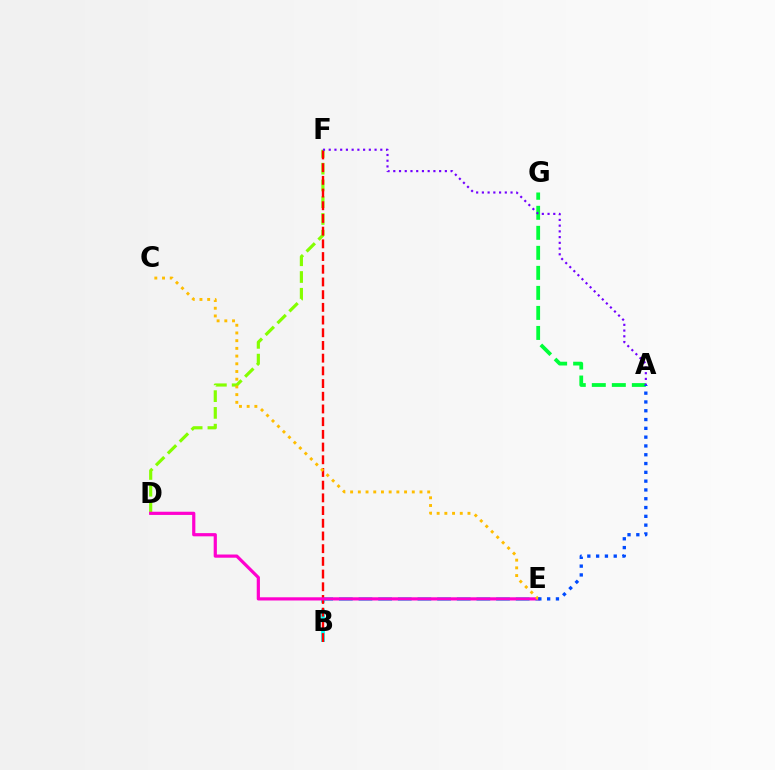{('B', 'E'): [{'color': '#00fff6', 'line_style': 'dashed', 'thickness': 2.67}], ('D', 'F'): [{'color': '#84ff00', 'line_style': 'dashed', 'thickness': 2.28}], ('A', 'G'): [{'color': '#00ff39', 'line_style': 'dashed', 'thickness': 2.72}], ('B', 'F'): [{'color': '#ff0000', 'line_style': 'dashed', 'thickness': 1.73}], ('A', 'F'): [{'color': '#7200ff', 'line_style': 'dotted', 'thickness': 1.56}], ('D', 'E'): [{'color': '#ff00cf', 'line_style': 'solid', 'thickness': 2.3}], ('C', 'E'): [{'color': '#ffbd00', 'line_style': 'dotted', 'thickness': 2.09}], ('A', 'E'): [{'color': '#004bff', 'line_style': 'dotted', 'thickness': 2.39}]}